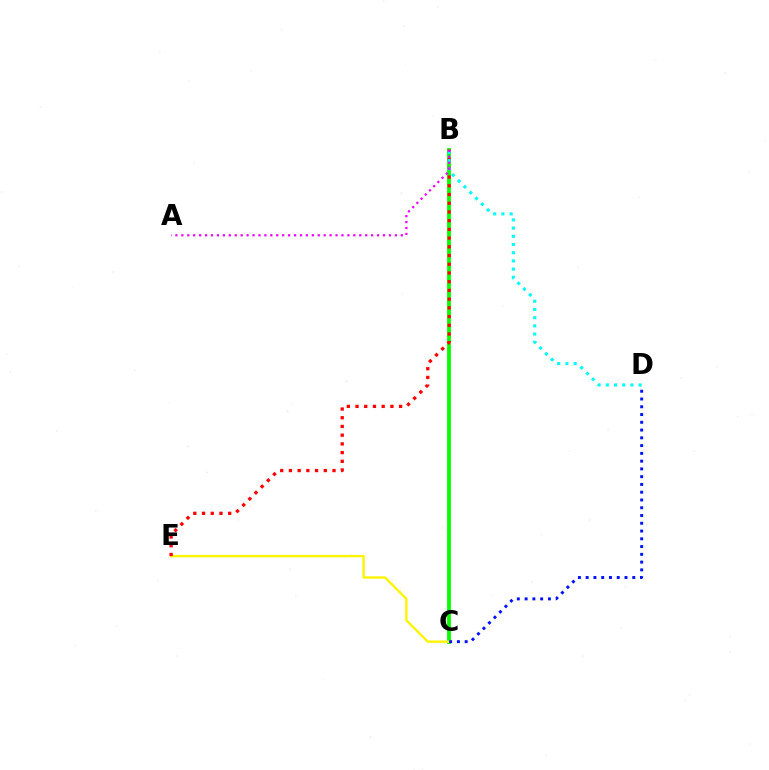{('B', 'C'): [{'color': '#08ff00', 'line_style': 'solid', 'thickness': 2.73}], ('C', 'E'): [{'color': '#fcf500', 'line_style': 'solid', 'thickness': 1.71}], ('B', 'E'): [{'color': '#ff0000', 'line_style': 'dotted', 'thickness': 2.37}], ('C', 'D'): [{'color': '#0010ff', 'line_style': 'dotted', 'thickness': 2.11}], ('B', 'D'): [{'color': '#00fff6', 'line_style': 'dotted', 'thickness': 2.23}], ('A', 'B'): [{'color': '#ee00ff', 'line_style': 'dotted', 'thickness': 1.61}]}